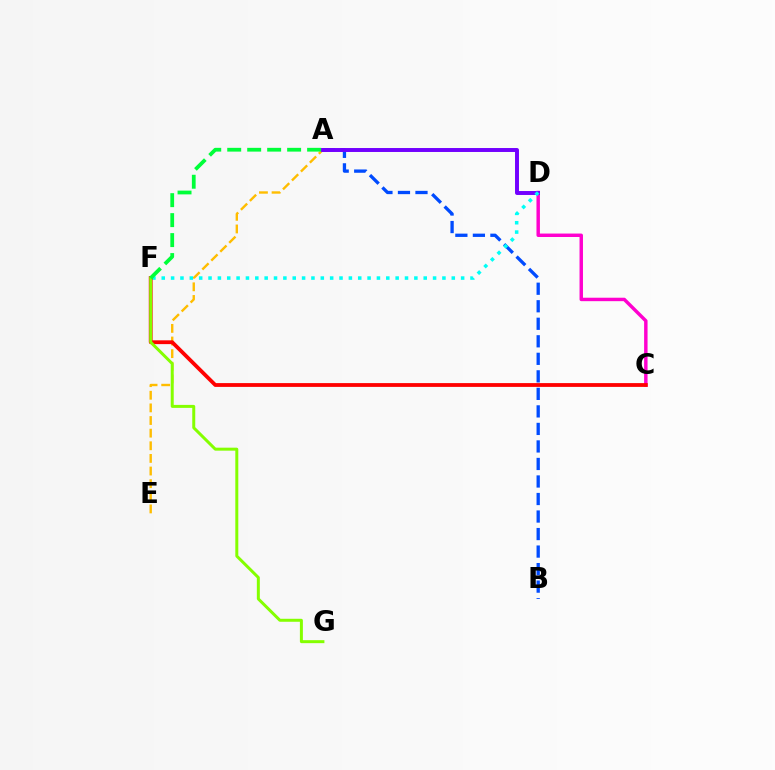{('A', 'E'): [{'color': '#ffbd00', 'line_style': 'dashed', 'thickness': 1.72}], ('A', 'B'): [{'color': '#004bff', 'line_style': 'dashed', 'thickness': 2.38}], ('C', 'D'): [{'color': '#ff00cf', 'line_style': 'solid', 'thickness': 2.48}], ('A', 'D'): [{'color': '#7200ff', 'line_style': 'solid', 'thickness': 2.84}], ('D', 'F'): [{'color': '#00fff6', 'line_style': 'dotted', 'thickness': 2.54}], ('C', 'F'): [{'color': '#ff0000', 'line_style': 'solid', 'thickness': 2.73}], ('F', 'G'): [{'color': '#84ff00', 'line_style': 'solid', 'thickness': 2.15}], ('A', 'F'): [{'color': '#00ff39', 'line_style': 'dashed', 'thickness': 2.71}]}